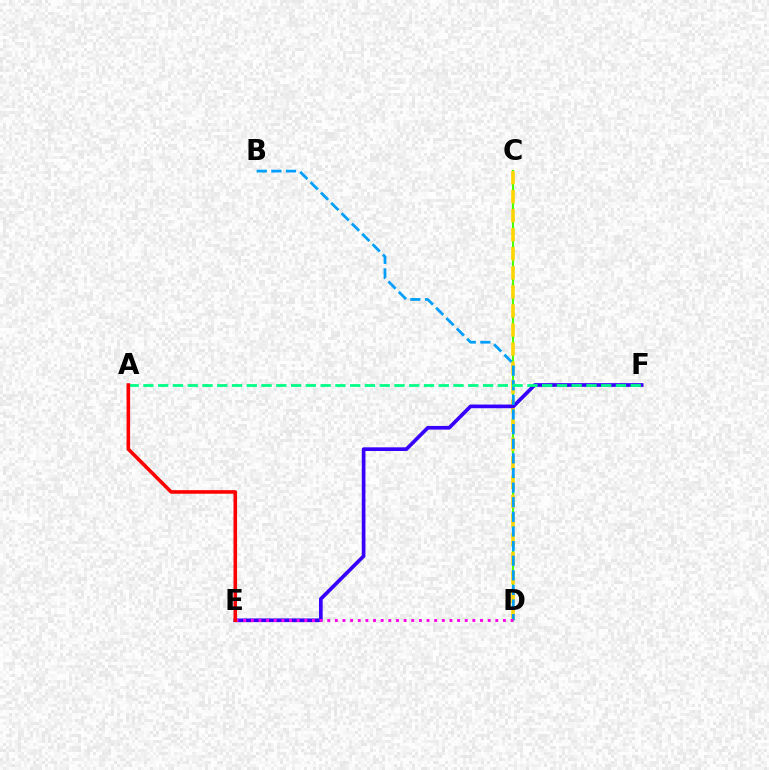{('C', 'D'): [{'color': '#4fff00', 'line_style': 'solid', 'thickness': 1.51}, {'color': '#ffd500', 'line_style': 'dashed', 'thickness': 2.59}], ('E', 'F'): [{'color': '#3700ff', 'line_style': 'solid', 'thickness': 2.65}], ('B', 'D'): [{'color': '#009eff', 'line_style': 'dashed', 'thickness': 1.99}], ('A', 'F'): [{'color': '#00ff86', 'line_style': 'dashed', 'thickness': 2.01}], ('D', 'E'): [{'color': '#ff00ed', 'line_style': 'dotted', 'thickness': 2.08}], ('A', 'E'): [{'color': '#ff0000', 'line_style': 'solid', 'thickness': 2.57}]}